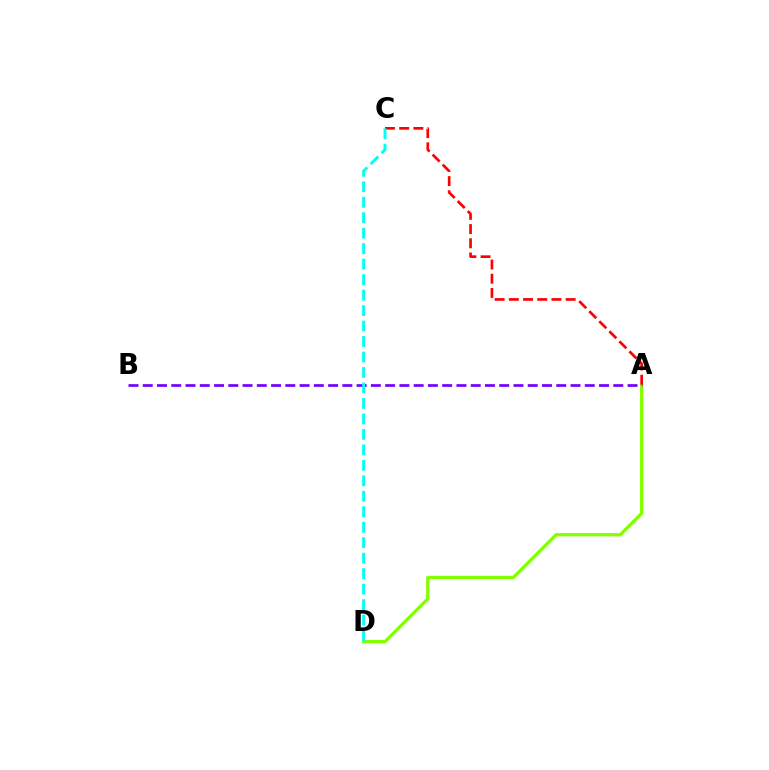{('A', 'D'): [{'color': '#84ff00', 'line_style': 'solid', 'thickness': 2.37}], ('A', 'B'): [{'color': '#7200ff', 'line_style': 'dashed', 'thickness': 1.94}], ('A', 'C'): [{'color': '#ff0000', 'line_style': 'dashed', 'thickness': 1.93}], ('C', 'D'): [{'color': '#00fff6', 'line_style': 'dashed', 'thickness': 2.1}]}